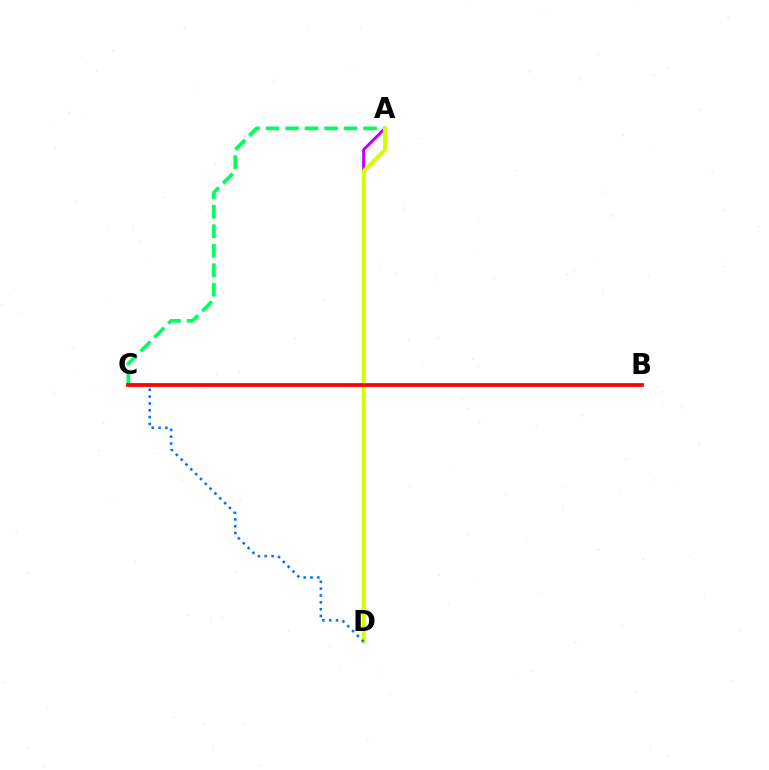{('A', 'D'): [{'color': '#b900ff', 'line_style': 'solid', 'thickness': 2.1}, {'color': '#d1ff00', 'line_style': 'solid', 'thickness': 2.78}], ('A', 'C'): [{'color': '#00ff5c', 'line_style': 'dashed', 'thickness': 2.65}], ('C', 'D'): [{'color': '#0074ff', 'line_style': 'dotted', 'thickness': 1.86}], ('B', 'C'): [{'color': '#ff0000', 'line_style': 'solid', 'thickness': 2.7}]}